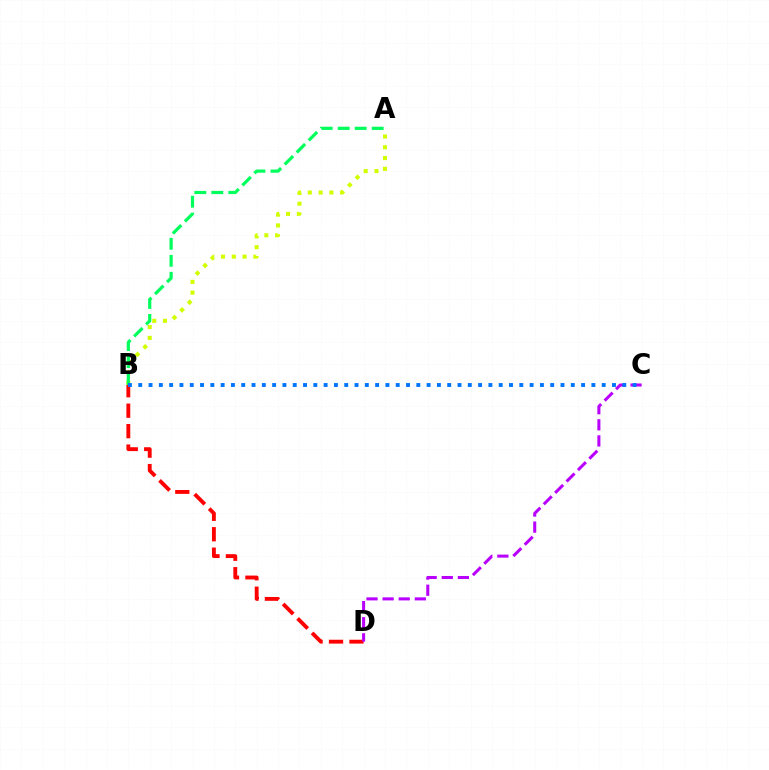{('A', 'B'): [{'color': '#d1ff00', 'line_style': 'dotted', 'thickness': 2.93}, {'color': '#00ff5c', 'line_style': 'dashed', 'thickness': 2.31}], ('B', 'D'): [{'color': '#ff0000', 'line_style': 'dashed', 'thickness': 2.78}], ('C', 'D'): [{'color': '#b900ff', 'line_style': 'dashed', 'thickness': 2.19}], ('B', 'C'): [{'color': '#0074ff', 'line_style': 'dotted', 'thickness': 2.8}]}